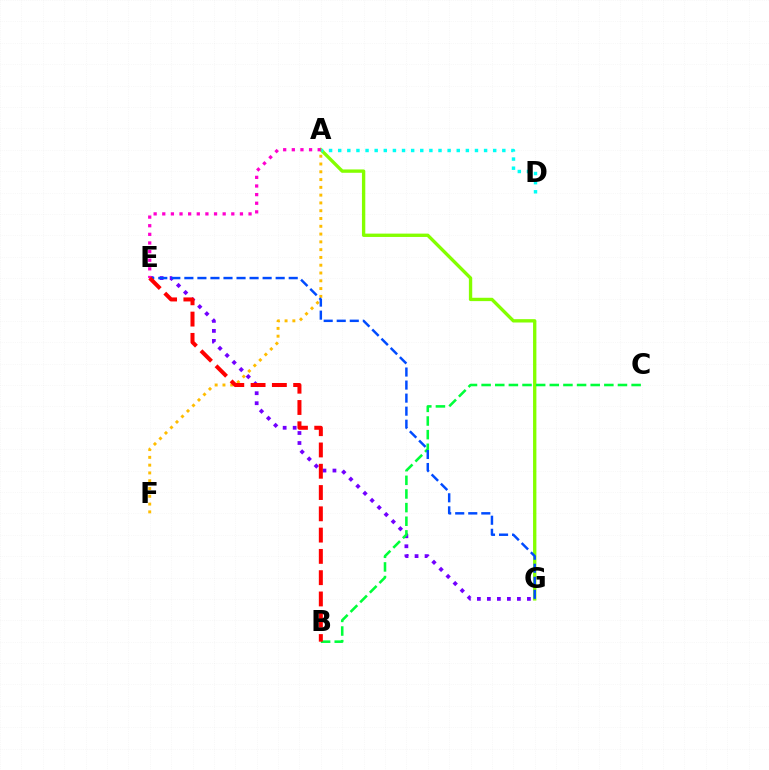{('A', 'F'): [{'color': '#ffbd00', 'line_style': 'dotted', 'thickness': 2.12}], ('A', 'G'): [{'color': '#84ff00', 'line_style': 'solid', 'thickness': 2.41}], ('E', 'G'): [{'color': '#7200ff', 'line_style': 'dotted', 'thickness': 2.72}, {'color': '#004bff', 'line_style': 'dashed', 'thickness': 1.77}], ('B', 'C'): [{'color': '#00ff39', 'line_style': 'dashed', 'thickness': 1.85}], ('A', 'D'): [{'color': '#00fff6', 'line_style': 'dotted', 'thickness': 2.48}], ('A', 'E'): [{'color': '#ff00cf', 'line_style': 'dotted', 'thickness': 2.34}], ('B', 'E'): [{'color': '#ff0000', 'line_style': 'dashed', 'thickness': 2.89}]}